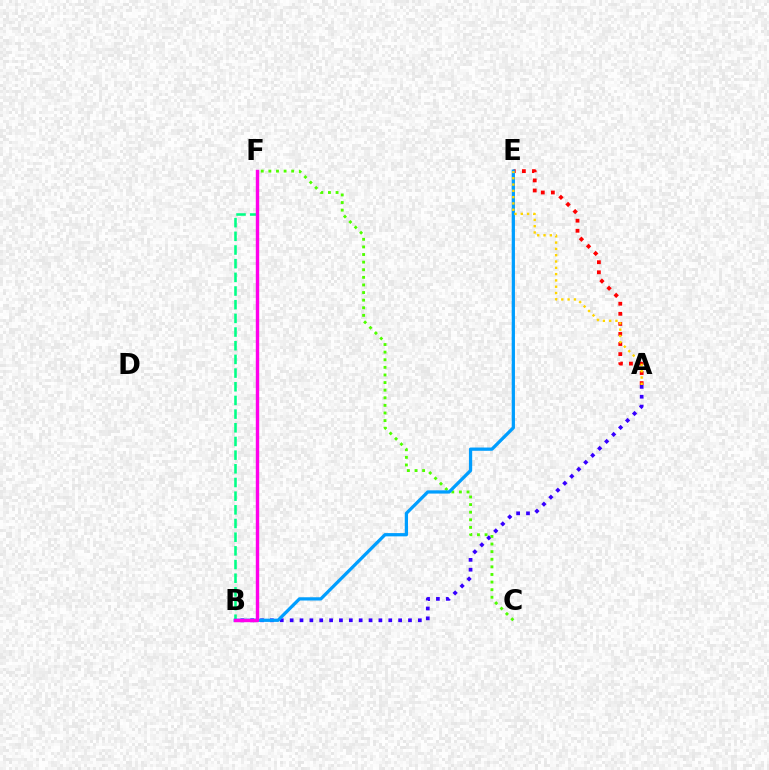{('B', 'F'): [{'color': '#00ff86', 'line_style': 'dashed', 'thickness': 1.86}, {'color': '#ff00ed', 'line_style': 'solid', 'thickness': 2.45}], ('A', 'B'): [{'color': '#3700ff', 'line_style': 'dotted', 'thickness': 2.68}], ('C', 'F'): [{'color': '#4fff00', 'line_style': 'dotted', 'thickness': 2.07}], ('A', 'E'): [{'color': '#ff0000', 'line_style': 'dotted', 'thickness': 2.74}, {'color': '#ffd500', 'line_style': 'dotted', 'thickness': 1.71}], ('B', 'E'): [{'color': '#009eff', 'line_style': 'solid', 'thickness': 2.34}]}